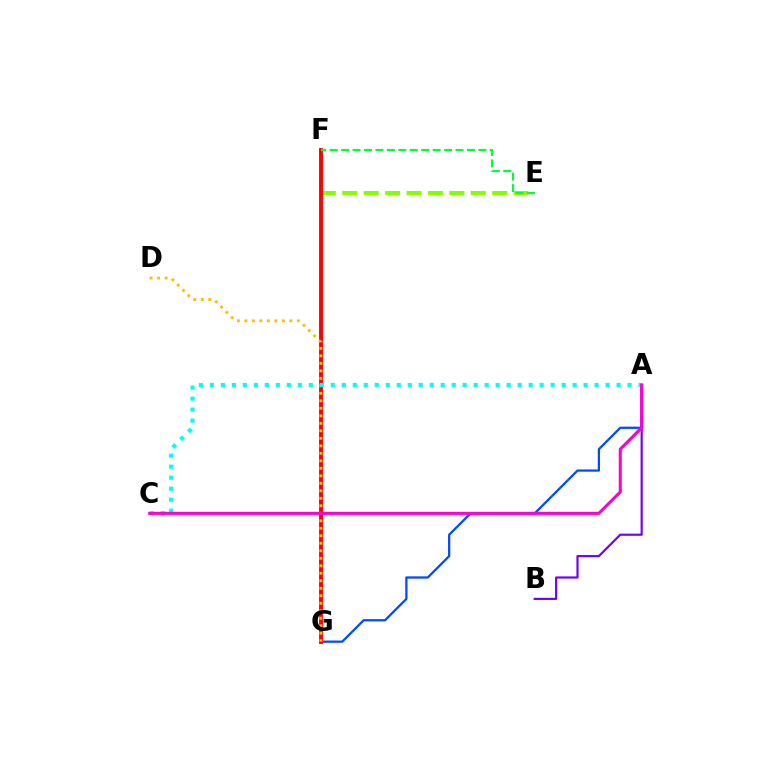{('E', 'F'): [{'color': '#84ff00', 'line_style': 'dashed', 'thickness': 2.91}, {'color': '#00ff39', 'line_style': 'dashed', 'thickness': 1.55}], ('A', 'G'): [{'color': '#004bff', 'line_style': 'solid', 'thickness': 1.63}], ('F', 'G'): [{'color': '#ff0000', 'line_style': 'solid', 'thickness': 2.79}], ('D', 'G'): [{'color': '#ffbd00', 'line_style': 'dotted', 'thickness': 2.04}], ('A', 'B'): [{'color': '#7200ff', 'line_style': 'solid', 'thickness': 1.57}], ('A', 'C'): [{'color': '#00fff6', 'line_style': 'dotted', 'thickness': 2.99}, {'color': '#ff00cf', 'line_style': 'solid', 'thickness': 2.2}]}